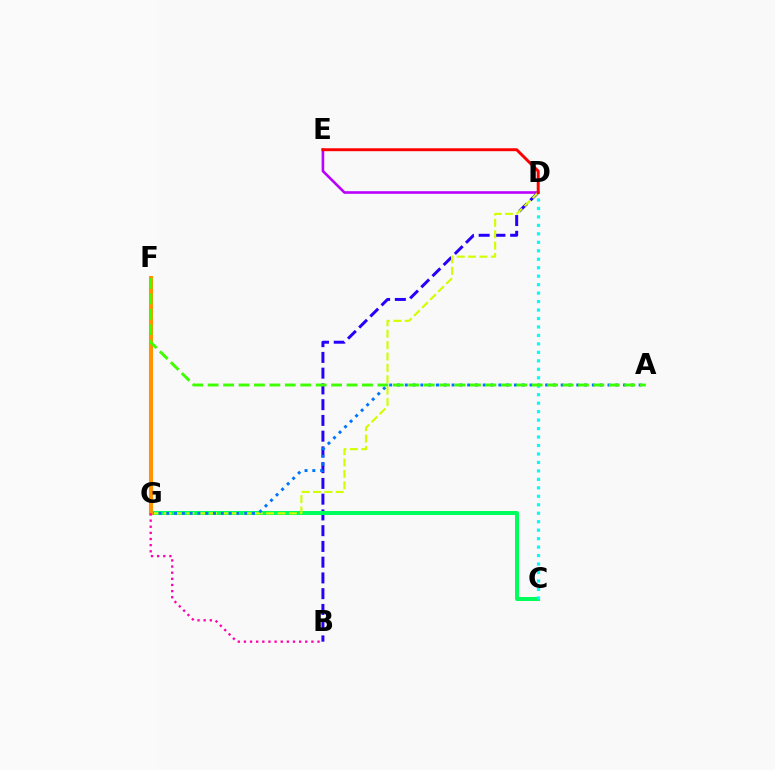{('B', 'D'): [{'color': '#2500ff', 'line_style': 'dashed', 'thickness': 2.14}], ('C', 'G'): [{'color': '#00ff5c', 'line_style': 'solid', 'thickness': 2.89}], ('D', 'E'): [{'color': '#b900ff', 'line_style': 'solid', 'thickness': 1.88}, {'color': '#ff0000', 'line_style': 'solid', 'thickness': 2.12}], ('D', 'G'): [{'color': '#d1ff00', 'line_style': 'dashed', 'thickness': 1.55}], ('A', 'G'): [{'color': '#0074ff', 'line_style': 'dotted', 'thickness': 2.12}], ('F', 'G'): [{'color': '#ff9400', 'line_style': 'solid', 'thickness': 2.95}], ('C', 'D'): [{'color': '#00fff6', 'line_style': 'dotted', 'thickness': 2.3}], ('B', 'G'): [{'color': '#ff00ac', 'line_style': 'dotted', 'thickness': 1.67}], ('A', 'F'): [{'color': '#3dff00', 'line_style': 'dashed', 'thickness': 2.1}]}